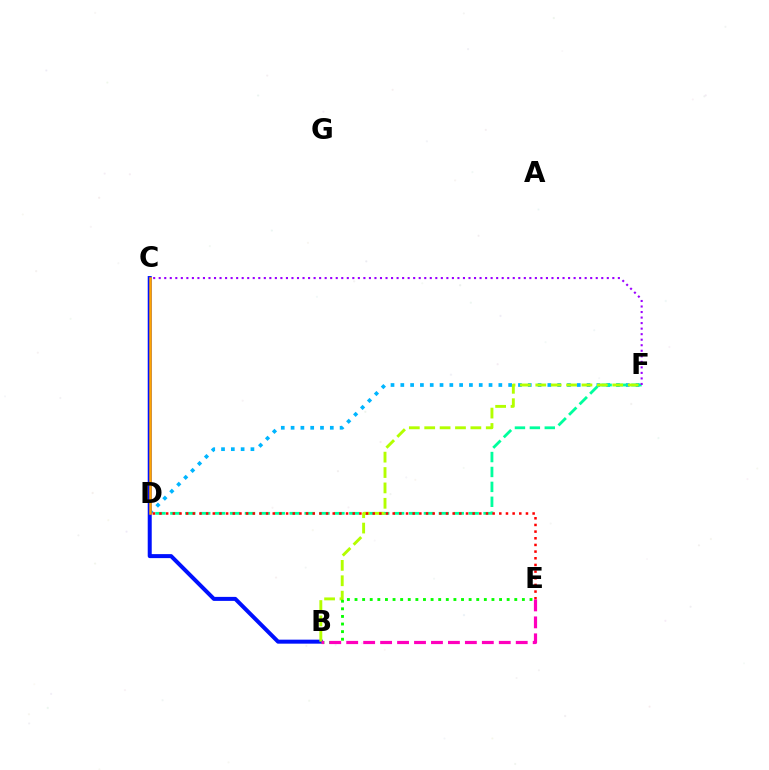{('D', 'F'): [{'color': '#00b5ff', 'line_style': 'dotted', 'thickness': 2.66}, {'color': '#00ff9d', 'line_style': 'dashed', 'thickness': 2.03}], ('B', 'C'): [{'color': '#0010ff', 'line_style': 'solid', 'thickness': 2.88}], ('B', 'F'): [{'color': '#b3ff00', 'line_style': 'dashed', 'thickness': 2.09}], ('D', 'E'): [{'color': '#ff0000', 'line_style': 'dotted', 'thickness': 1.81}], ('C', 'D'): [{'color': '#ffa500', 'line_style': 'solid', 'thickness': 1.82}], ('B', 'E'): [{'color': '#08ff00', 'line_style': 'dotted', 'thickness': 2.07}, {'color': '#ff00bd', 'line_style': 'dashed', 'thickness': 2.3}], ('C', 'F'): [{'color': '#9b00ff', 'line_style': 'dotted', 'thickness': 1.5}]}